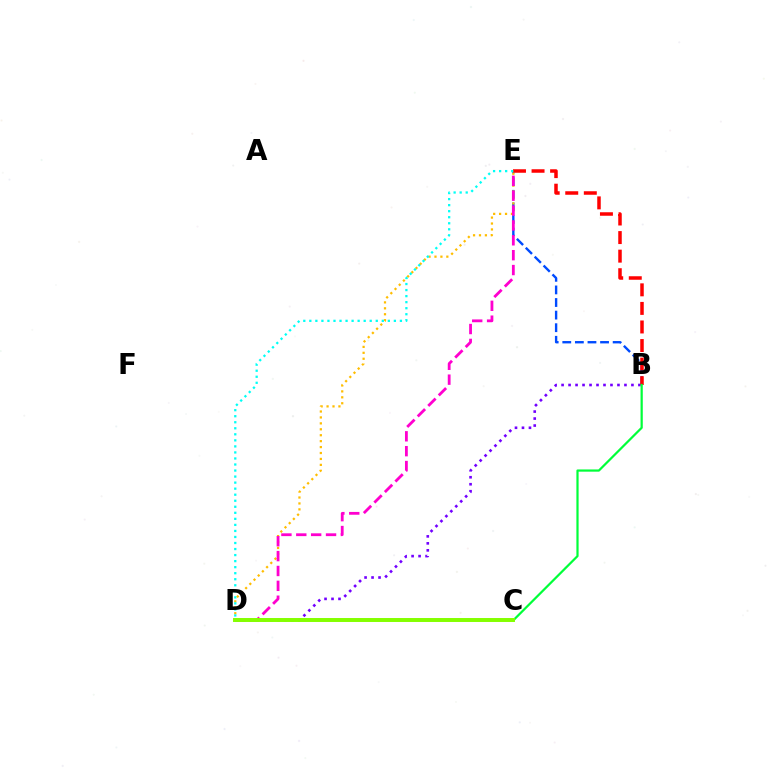{('B', 'D'): [{'color': '#7200ff', 'line_style': 'dotted', 'thickness': 1.9}], ('B', 'E'): [{'color': '#004bff', 'line_style': 'dashed', 'thickness': 1.71}, {'color': '#ff0000', 'line_style': 'dashed', 'thickness': 2.52}], ('D', 'E'): [{'color': '#ffbd00', 'line_style': 'dotted', 'thickness': 1.61}, {'color': '#ff00cf', 'line_style': 'dashed', 'thickness': 2.02}, {'color': '#00fff6', 'line_style': 'dotted', 'thickness': 1.64}], ('B', 'C'): [{'color': '#00ff39', 'line_style': 'solid', 'thickness': 1.6}], ('C', 'D'): [{'color': '#84ff00', 'line_style': 'solid', 'thickness': 2.85}]}